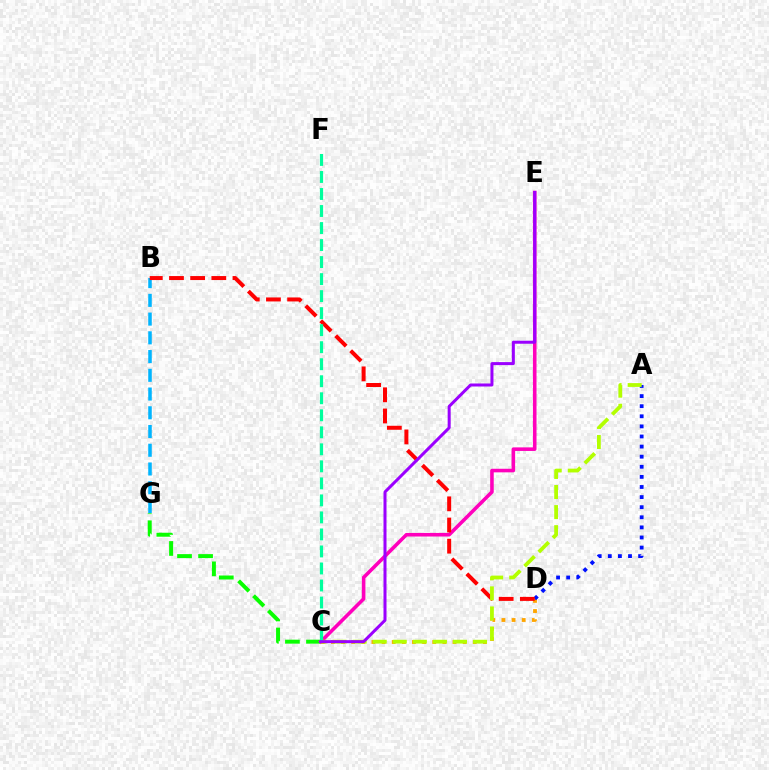{('C', 'D'): [{'color': '#ffa500', 'line_style': 'dotted', 'thickness': 2.75}], ('A', 'D'): [{'color': '#0010ff', 'line_style': 'dotted', 'thickness': 2.74}], ('C', 'G'): [{'color': '#08ff00', 'line_style': 'dashed', 'thickness': 2.86}], ('B', 'G'): [{'color': '#00b5ff', 'line_style': 'dashed', 'thickness': 2.55}], ('C', 'E'): [{'color': '#ff00bd', 'line_style': 'solid', 'thickness': 2.57}, {'color': '#9b00ff', 'line_style': 'solid', 'thickness': 2.17}], ('B', 'D'): [{'color': '#ff0000', 'line_style': 'dashed', 'thickness': 2.88}], ('A', 'C'): [{'color': '#b3ff00', 'line_style': 'dashed', 'thickness': 2.73}], ('C', 'F'): [{'color': '#00ff9d', 'line_style': 'dashed', 'thickness': 2.31}]}